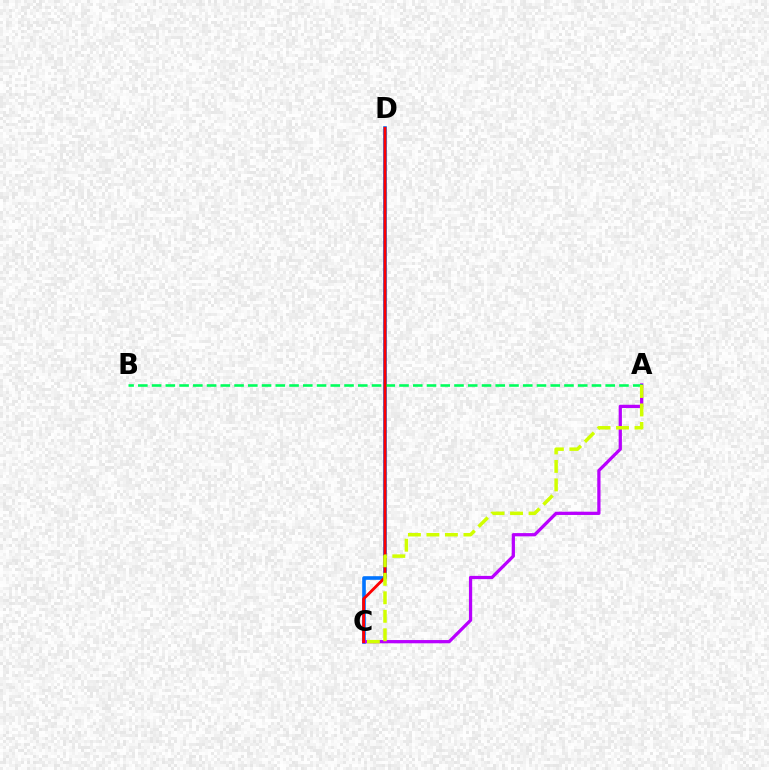{('C', 'D'): [{'color': '#0074ff', 'line_style': 'solid', 'thickness': 2.6}, {'color': '#ff0000', 'line_style': 'solid', 'thickness': 2.06}], ('A', 'C'): [{'color': '#b900ff', 'line_style': 'solid', 'thickness': 2.34}, {'color': '#d1ff00', 'line_style': 'dashed', 'thickness': 2.51}], ('A', 'B'): [{'color': '#00ff5c', 'line_style': 'dashed', 'thickness': 1.87}]}